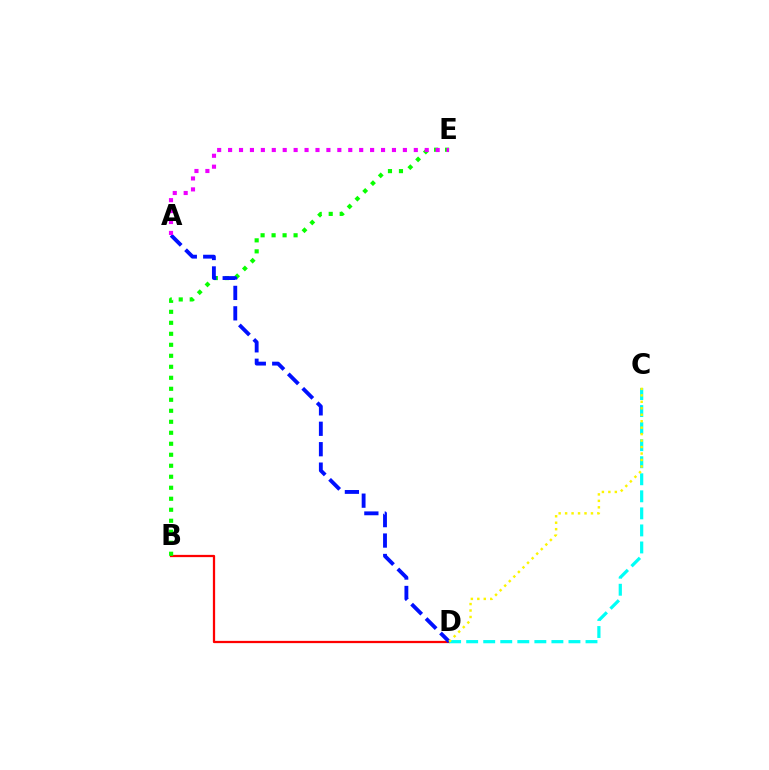{('B', 'D'): [{'color': '#ff0000', 'line_style': 'solid', 'thickness': 1.63}], ('B', 'E'): [{'color': '#08ff00', 'line_style': 'dotted', 'thickness': 2.99}], ('A', 'D'): [{'color': '#0010ff', 'line_style': 'dashed', 'thickness': 2.77}], ('C', 'D'): [{'color': '#00fff6', 'line_style': 'dashed', 'thickness': 2.32}, {'color': '#fcf500', 'line_style': 'dotted', 'thickness': 1.76}], ('A', 'E'): [{'color': '#ee00ff', 'line_style': 'dotted', 'thickness': 2.97}]}